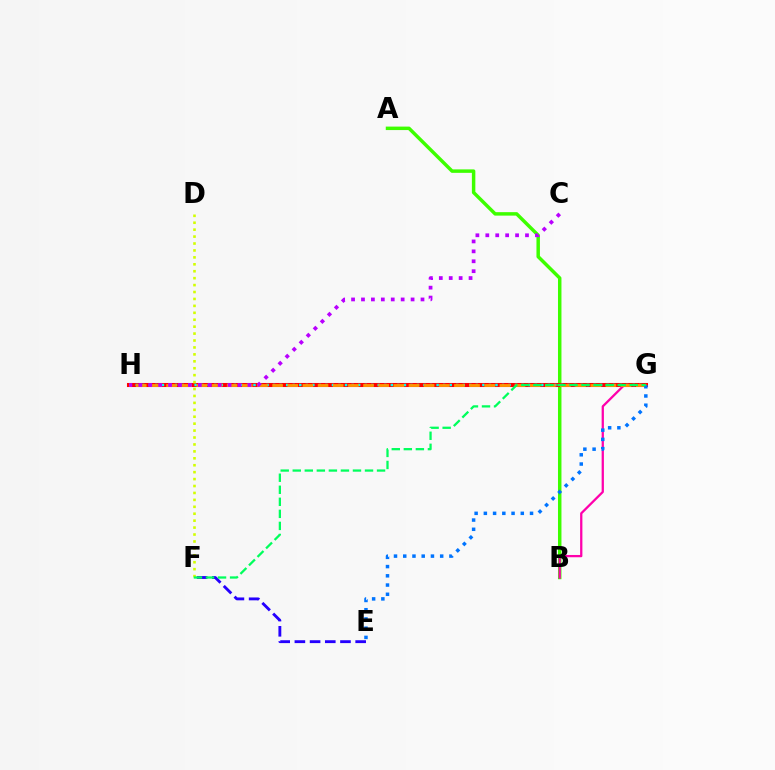{('A', 'B'): [{'color': '#3dff00', 'line_style': 'solid', 'thickness': 2.5}], ('E', 'F'): [{'color': '#2500ff', 'line_style': 'dashed', 'thickness': 2.06}], ('B', 'G'): [{'color': '#ff00ac', 'line_style': 'solid', 'thickness': 1.63}], ('G', 'H'): [{'color': '#ff0000', 'line_style': 'solid', 'thickness': 2.92}, {'color': '#00fff6', 'line_style': 'dotted', 'thickness': 1.78}, {'color': '#ff9400', 'line_style': 'dashed', 'thickness': 2.06}], ('D', 'F'): [{'color': '#d1ff00', 'line_style': 'dotted', 'thickness': 1.88}], ('E', 'G'): [{'color': '#0074ff', 'line_style': 'dotted', 'thickness': 2.51}], ('C', 'H'): [{'color': '#b900ff', 'line_style': 'dotted', 'thickness': 2.7}], ('F', 'G'): [{'color': '#00ff5c', 'line_style': 'dashed', 'thickness': 1.64}]}